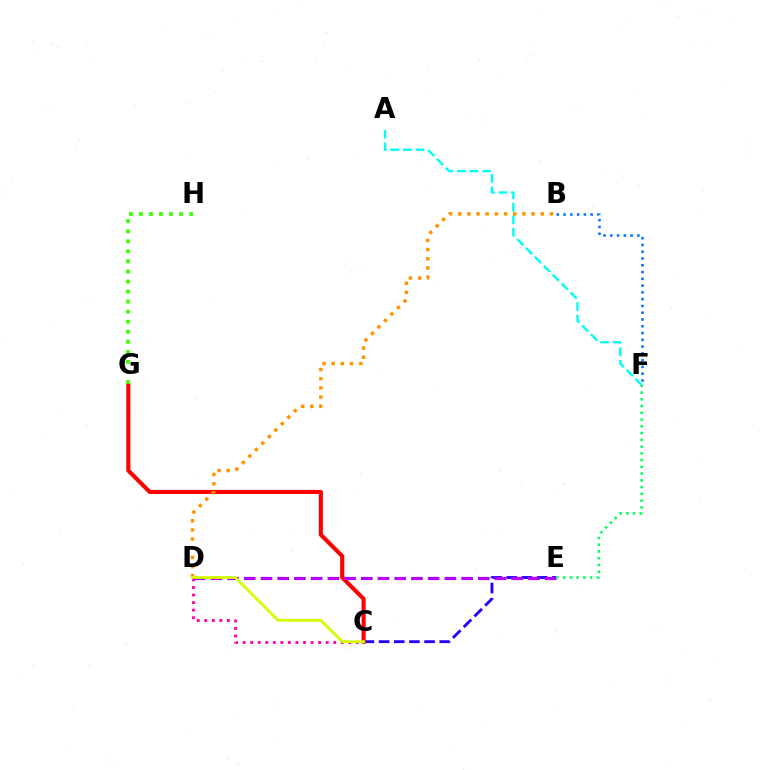{('B', 'F'): [{'color': '#0074ff', 'line_style': 'dotted', 'thickness': 1.84}], ('C', 'D'): [{'color': '#ff00ac', 'line_style': 'dotted', 'thickness': 2.05}, {'color': '#d1ff00', 'line_style': 'solid', 'thickness': 2.01}], ('C', 'E'): [{'color': '#2500ff', 'line_style': 'dashed', 'thickness': 2.06}], ('C', 'G'): [{'color': '#ff0000', 'line_style': 'solid', 'thickness': 2.95}], ('G', 'H'): [{'color': '#3dff00', 'line_style': 'dotted', 'thickness': 2.73}], ('A', 'F'): [{'color': '#00fff6', 'line_style': 'dashed', 'thickness': 1.71}], ('B', 'D'): [{'color': '#ff9400', 'line_style': 'dotted', 'thickness': 2.49}], ('D', 'E'): [{'color': '#b900ff', 'line_style': 'dashed', 'thickness': 2.27}], ('E', 'F'): [{'color': '#00ff5c', 'line_style': 'dotted', 'thickness': 1.84}]}